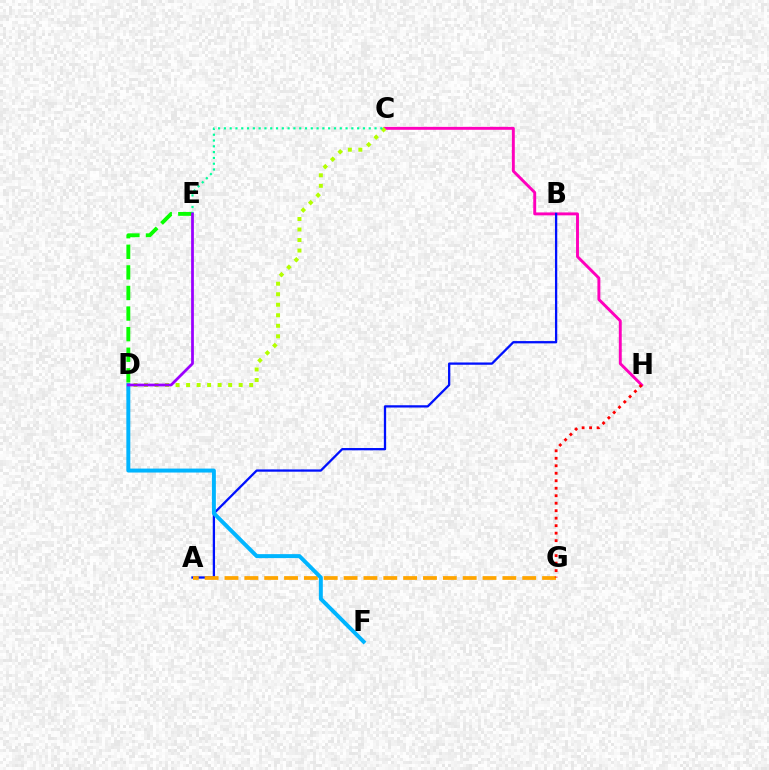{('C', 'H'): [{'color': '#ff00bd', 'line_style': 'solid', 'thickness': 2.1}], ('A', 'B'): [{'color': '#0010ff', 'line_style': 'solid', 'thickness': 1.65}], ('A', 'G'): [{'color': '#ffa500', 'line_style': 'dashed', 'thickness': 2.7}], ('G', 'H'): [{'color': '#ff0000', 'line_style': 'dotted', 'thickness': 2.03}], ('D', 'E'): [{'color': '#08ff00', 'line_style': 'dashed', 'thickness': 2.8}, {'color': '#9b00ff', 'line_style': 'solid', 'thickness': 1.98}], ('C', 'D'): [{'color': '#b3ff00', 'line_style': 'dotted', 'thickness': 2.86}], ('C', 'E'): [{'color': '#00ff9d', 'line_style': 'dotted', 'thickness': 1.57}], ('D', 'F'): [{'color': '#00b5ff', 'line_style': 'solid', 'thickness': 2.85}]}